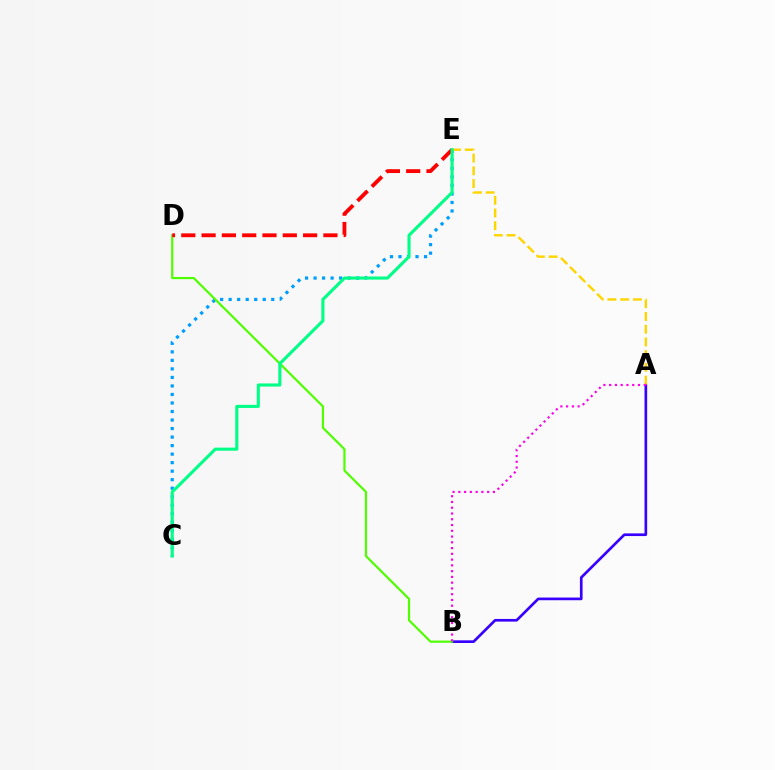{('C', 'E'): [{'color': '#009eff', 'line_style': 'dotted', 'thickness': 2.32}, {'color': '#00ff86', 'line_style': 'solid', 'thickness': 2.23}], ('A', 'B'): [{'color': '#3700ff', 'line_style': 'solid', 'thickness': 1.92}, {'color': '#ff00ed', 'line_style': 'dotted', 'thickness': 1.57}], ('B', 'D'): [{'color': '#4fff00', 'line_style': 'solid', 'thickness': 1.58}], ('A', 'E'): [{'color': '#ffd500', 'line_style': 'dashed', 'thickness': 1.73}], ('D', 'E'): [{'color': '#ff0000', 'line_style': 'dashed', 'thickness': 2.76}]}